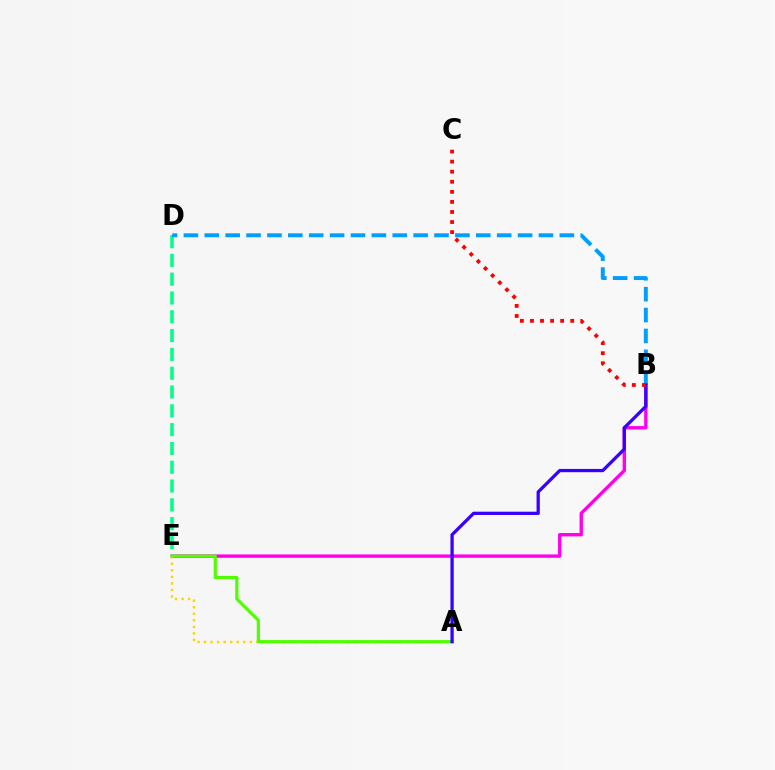{('B', 'E'): [{'color': '#ff00ed', 'line_style': 'solid', 'thickness': 2.43}], ('D', 'E'): [{'color': '#00ff86', 'line_style': 'dashed', 'thickness': 2.55}], ('A', 'E'): [{'color': '#ffd500', 'line_style': 'dotted', 'thickness': 1.78}, {'color': '#4fff00', 'line_style': 'solid', 'thickness': 2.26}], ('B', 'D'): [{'color': '#009eff', 'line_style': 'dashed', 'thickness': 2.84}], ('A', 'B'): [{'color': '#3700ff', 'line_style': 'solid', 'thickness': 2.35}], ('B', 'C'): [{'color': '#ff0000', 'line_style': 'dotted', 'thickness': 2.74}]}